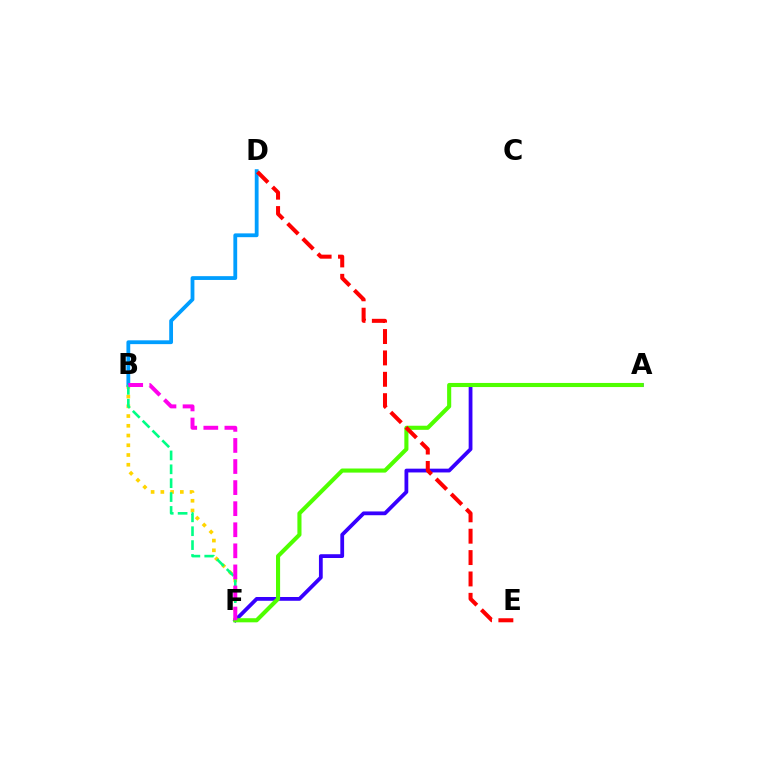{('B', 'F'): [{'color': '#ffd500', 'line_style': 'dotted', 'thickness': 2.65}, {'color': '#00ff86', 'line_style': 'dashed', 'thickness': 1.89}, {'color': '#ff00ed', 'line_style': 'dashed', 'thickness': 2.86}], ('A', 'F'): [{'color': '#3700ff', 'line_style': 'solid', 'thickness': 2.72}, {'color': '#4fff00', 'line_style': 'solid', 'thickness': 2.95}], ('B', 'D'): [{'color': '#009eff', 'line_style': 'solid', 'thickness': 2.74}], ('D', 'E'): [{'color': '#ff0000', 'line_style': 'dashed', 'thickness': 2.9}]}